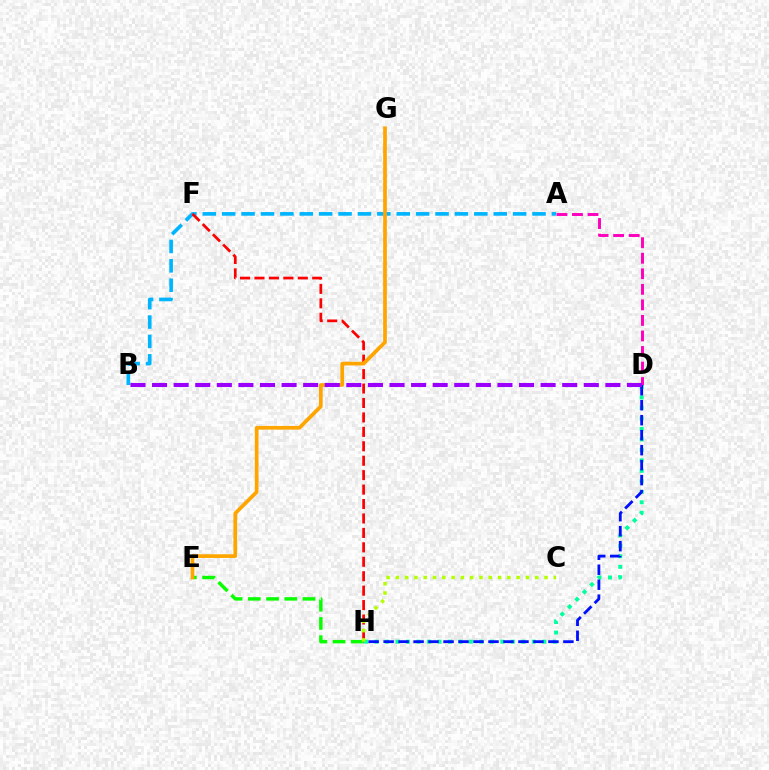{('A', 'B'): [{'color': '#00b5ff', 'line_style': 'dashed', 'thickness': 2.64}], ('A', 'D'): [{'color': '#ff00bd', 'line_style': 'dashed', 'thickness': 2.11}], ('E', 'H'): [{'color': '#08ff00', 'line_style': 'dashed', 'thickness': 2.47}], ('F', 'H'): [{'color': '#ff0000', 'line_style': 'dashed', 'thickness': 1.96}], ('D', 'H'): [{'color': '#00ff9d', 'line_style': 'dotted', 'thickness': 2.85}, {'color': '#0010ff', 'line_style': 'dashed', 'thickness': 2.04}], ('E', 'G'): [{'color': '#ffa500', 'line_style': 'solid', 'thickness': 2.67}], ('C', 'H'): [{'color': '#b3ff00', 'line_style': 'dotted', 'thickness': 2.52}], ('B', 'D'): [{'color': '#9b00ff', 'line_style': 'dashed', 'thickness': 2.93}]}